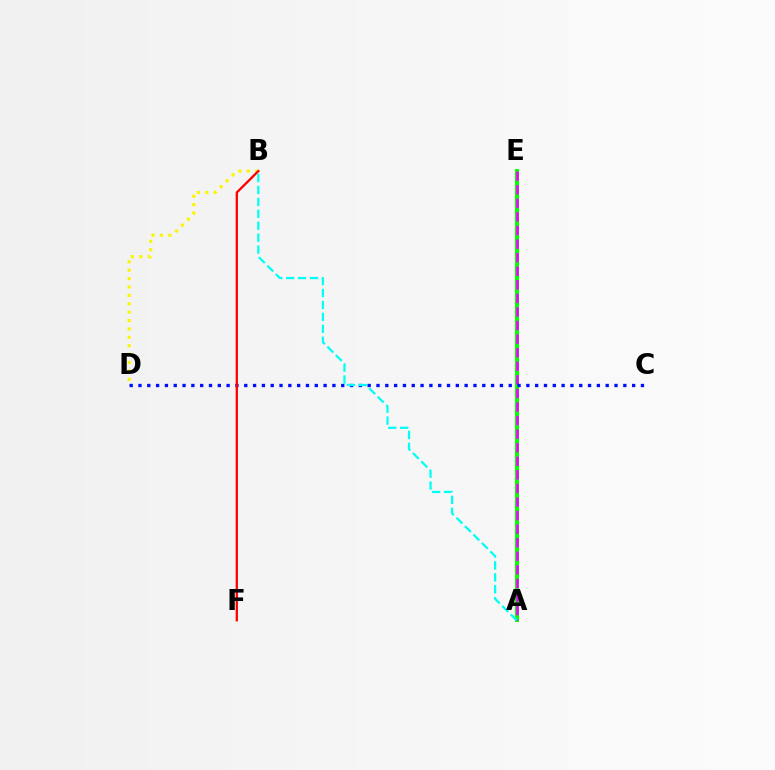{('B', 'D'): [{'color': '#fcf500', 'line_style': 'dotted', 'thickness': 2.28}], ('A', 'E'): [{'color': '#08ff00', 'line_style': 'solid', 'thickness': 2.92}, {'color': '#ee00ff', 'line_style': 'dashed', 'thickness': 1.84}], ('C', 'D'): [{'color': '#0010ff', 'line_style': 'dotted', 'thickness': 2.4}], ('A', 'B'): [{'color': '#00fff6', 'line_style': 'dashed', 'thickness': 1.62}], ('B', 'F'): [{'color': '#ff0000', 'line_style': 'solid', 'thickness': 1.65}]}